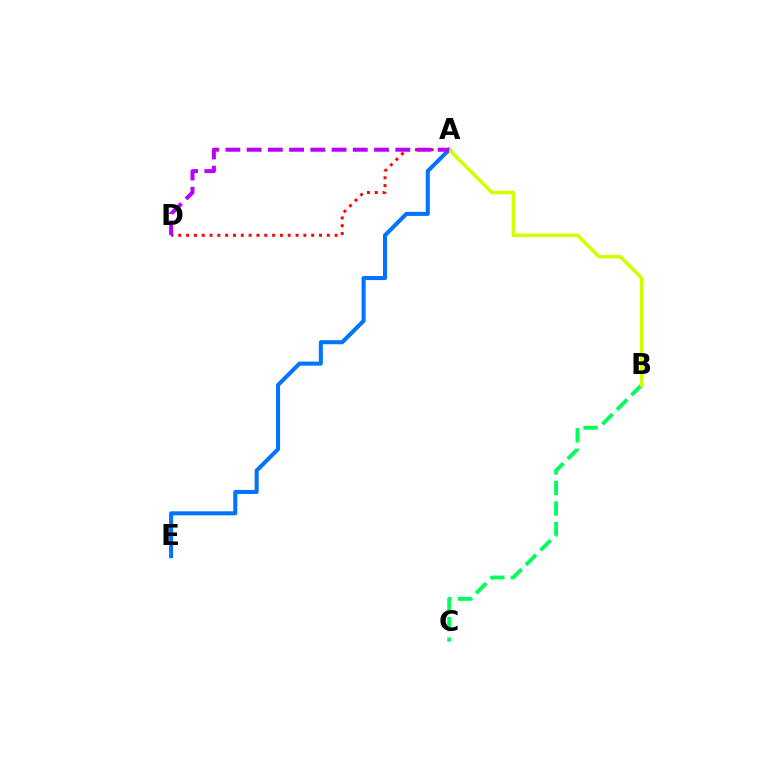{('A', 'E'): [{'color': '#0074ff', 'line_style': 'solid', 'thickness': 2.91}], ('A', 'D'): [{'color': '#ff0000', 'line_style': 'dotted', 'thickness': 2.12}, {'color': '#b900ff', 'line_style': 'dashed', 'thickness': 2.88}], ('B', 'C'): [{'color': '#00ff5c', 'line_style': 'dashed', 'thickness': 2.79}], ('A', 'B'): [{'color': '#d1ff00', 'line_style': 'solid', 'thickness': 2.55}]}